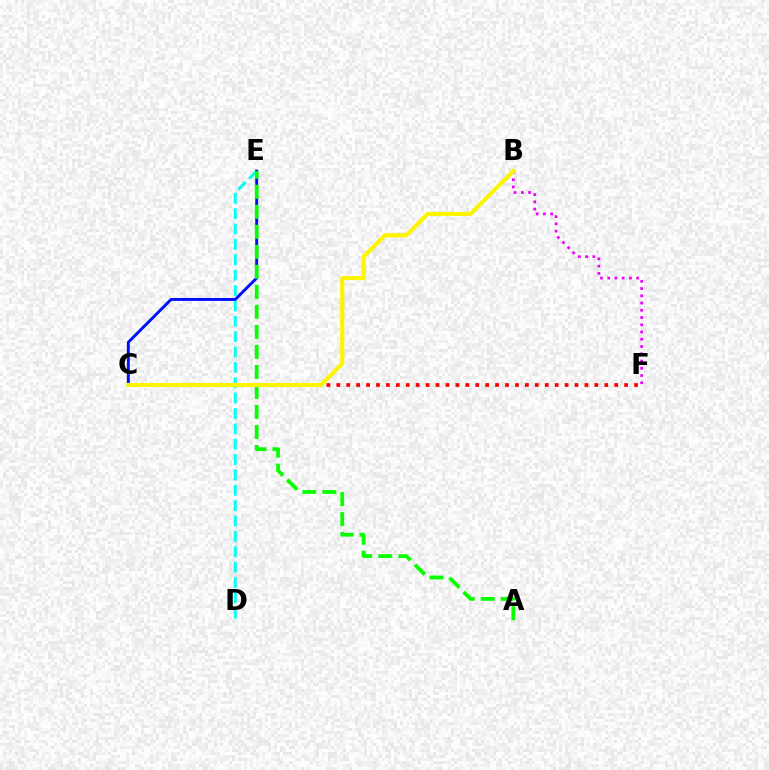{('D', 'E'): [{'color': '#00fff6', 'line_style': 'dashed', 'thickness': 2.09}], ('C', 'E'): [{'color': '#0010ff', 'line_style': 'solid', 'thickness': 2.11}], ('B', 'F'): [{'color': '#ee00ff', 'line_style': 'dotted', 'thickness': 1.97}], ('A', 'E'): [{'color': '#08ff00', 'line_style': 'dashed', 'thickness': 2.72}], ('C', 'F'): [{'color': '#ff0000', 'line_style': 'dotted', 'thickness': 2.7}], ('B', 'C'): [{'color': '#fcf500', 'line_style': 'solid', 'thickness': 2.97}]}